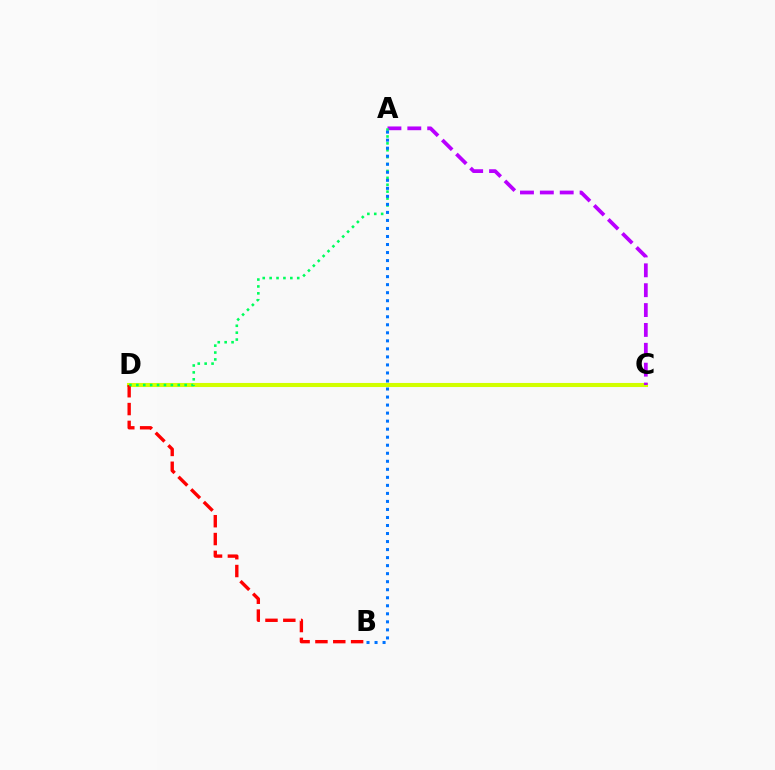{('C', 'D'): [{'color': '#d1ff00', 'line_style': 'solid', 'thickness': 2.93}], ('B', 'D'): [{'color': '#ff0000', 'line_style': 'dashed', 'thickness': 2.42}], ('A', 'C'): [{'color': '#b900ff', 'line_style': 'dashed', 'thickness': 2.7}], ('A', 'D'): [{'color': '#00ff5c', 'line_style': 'dotted', 'thickness': 1.87}], ('A', 'B'): [{'color': '#0074ff', 'line_style': 'dotted', 'thickness': 2.18}]}